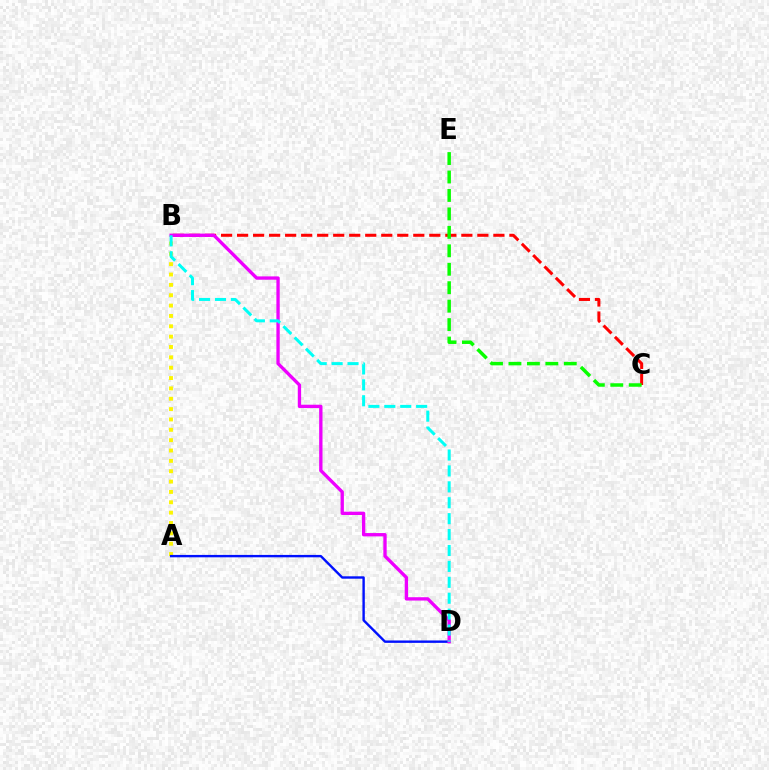{('B', 'C'): [{'color': '#ff0000', 'line_style': 'dashed', 'thickness': 2.18}], ('A', 'B'): [{'color': '#fcf500', 'line_style': 'dotted', 'thickness': 2.81}], ('A', 'D'): [{'color': '#0010ff', 'line_style': 'solid', 'thickness': 1.72}], ('B', 'D'): [{'color': '#ee00ff', 'line_style': 'solid', 'thickness': 2.4}, {'color': '#00fff6', 'line_style': 'dashed', 'thickness': 2.16}], ('C', 'E'): [{'color': '#08ff00', 'line_style': 'dashed', 'thickness': 2.51}]}